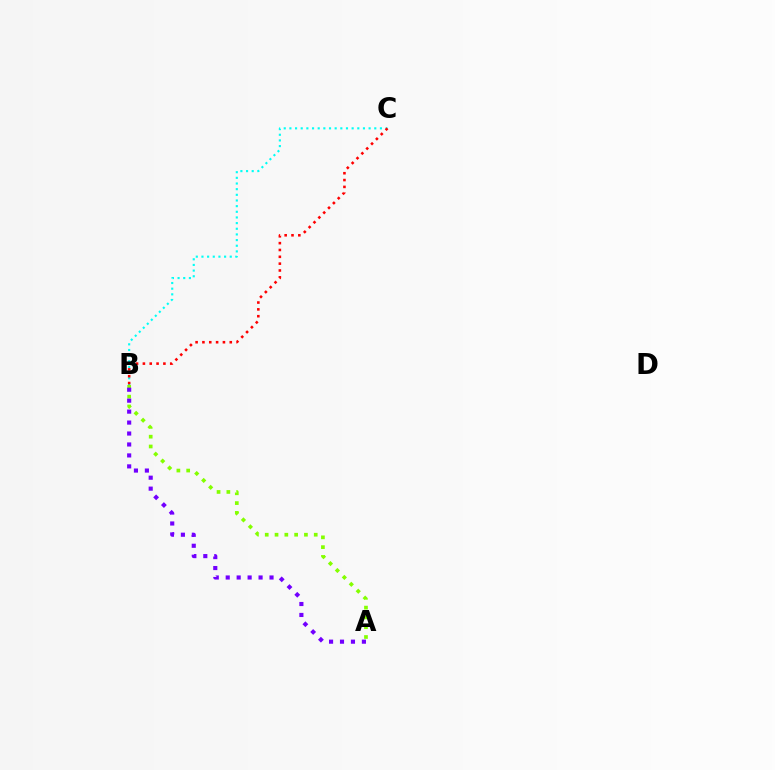{('A', 'B'): [{'color': '#84ff00', 'line_style': 'dotted', 'thickness': 2.66}, {'color': '#7200ff', 'line_style': 'dotted', 'thickness': 2.98}], ('B', 'C'): [{'color': '#00fff6', 'line_style': 'dotted', 'thickness': 1.54}, {'color': '#ff0000', 'line_style': 'dotted', 'thickness': 1.86}]}